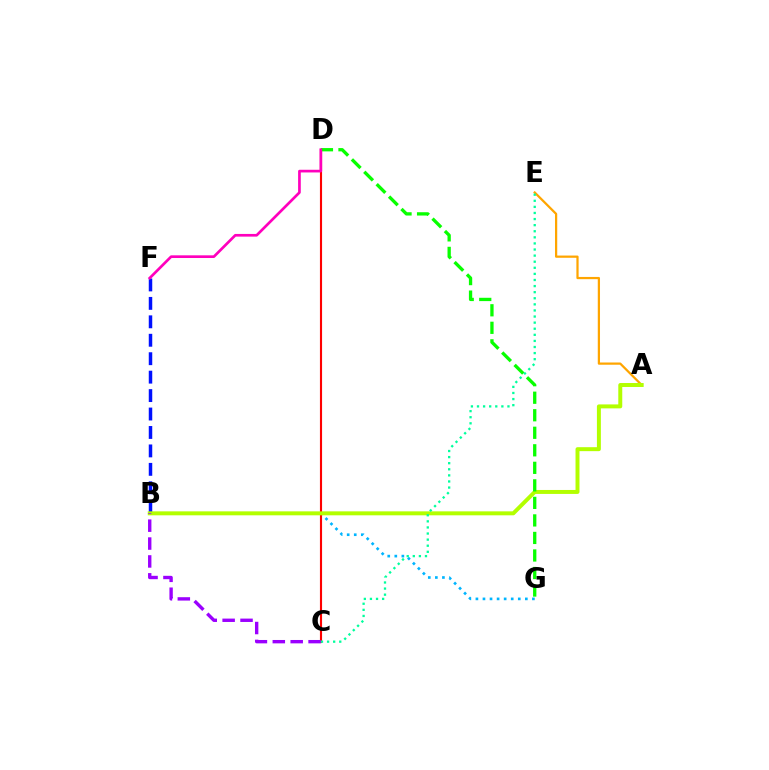{('B', 'F'): [{'color': '#0010ff', 'line_style': 'dashed', 'thickness': 2.51}], ('B', 'G'): [{'color': '#00b5ff', 'line_style': 'dotted', 'thickness': 1.92}], ('A', 'E'): [{'color': '#ffa500', 'line_style': 'solid', 'thickness': 1.61}], ('C', 'D'): [{'color': '#ff0000', 'line_style': 'solid', 'thickness': 1.53}], ('A', 'B'): [{'color': '#b3ff00', 'line_style': 'solid', 'thickness': 2.85}], ('D', 'G'): [{'color': '#08ff00', 'line_style': 'dashed', 'thickness': 2.38}], ('D', 'F'): [{'color': '#ff00bd', 'line_style': 'solid', 'thickness': 1.93}], ('B', 'C'): [{'color': '#9b00ff', 'line_style': 'dashed', 'thickness': 2.43}], ('C', 'E'): [{'color': '#00ff9d', 'line_style': 'dotted', 'thickness': 1.66}]}